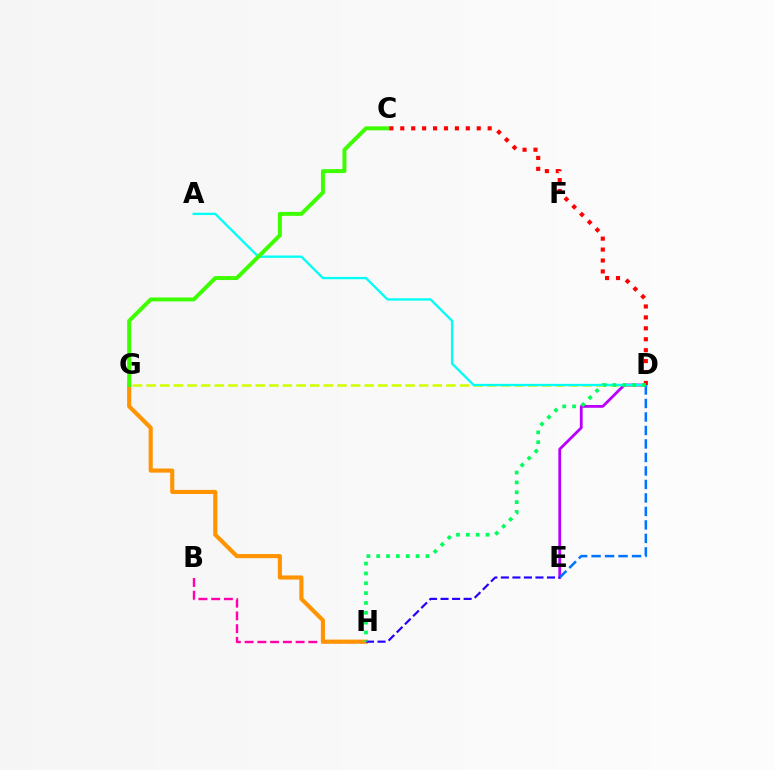{('D', 'G'): [{'color': '#d1ff00', 'line_style': 'dashed', 'thickness': 1.85}], ('B', 'H'): [{'color': '#ff00ac', 'line_style': 'dashed', 'thickness': 1.73}], ('D', 'E'): [{'color': '#b900ff', 'line_style': 'solid', 'thickness': 2.02}, {'color': '#0074ff', 'line_style': 'dashed', 'thickness': 1.83}], ('A', 'D'): [{'color': '#00fff6', 'line_style': 'solid', 'thickness': 1.67}], ('G', 'H'): [{'color': '#ff9400', 'line_style': 'solid', 'thickness': 2.97}], ('C', 'G'): [{'color': '#3dff00', 'line_style': 'solid', 'thickness': 2.85}], ('E', 'H'): [{'color': '#2500ff', 'line_style': 'dashed', 'thickness': 1.57}], ('C', 'D'): [{'color': '#ff0000', 'line_style': 'dotted', 'thickness': 2.97}], ('D', 'H'): [{'color': '#00ff5c', 'line_style': 'dotted', 'thickness': 2.67}]}